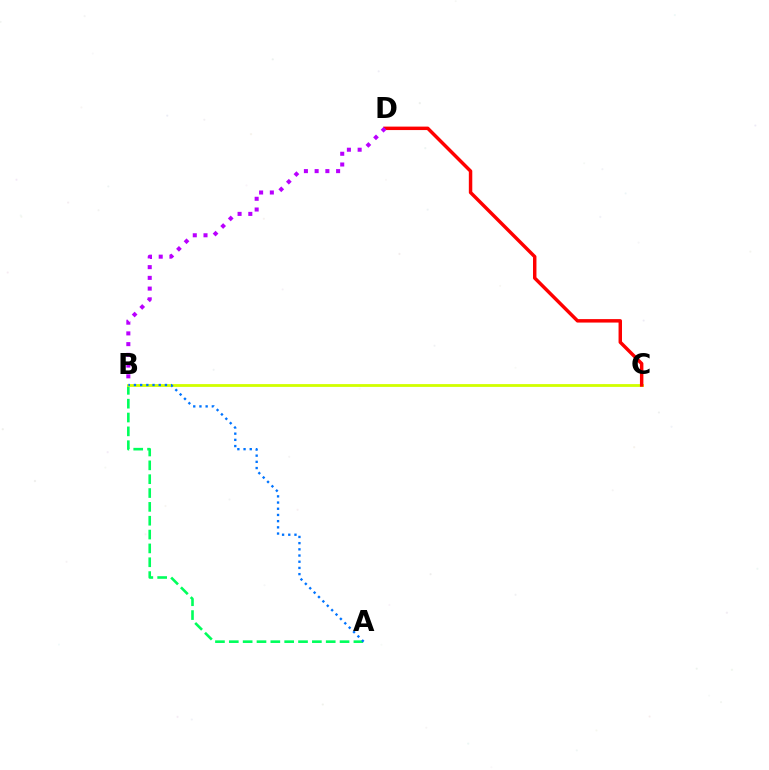{('A', 'B'): [{'color': '#00ff5c', 'line_style': 'dashed', 'thickness': 1.88}, {'color': '#0074ff', 'line_style': 'dotted', 'thickness': 1.68}], ('B', 'C'): [{'color': '#d1ff00', 'line_style': 'solid', 'thickness': 2.02}], ('C', 'D'): [{'color': '#ff0000', 'line_style': 'solid', 'thickness': 2.49}], ('B', 'D'): [{'color': '#b900ff', 'line_style': 'dotted', 'thickness': 2.92}]}